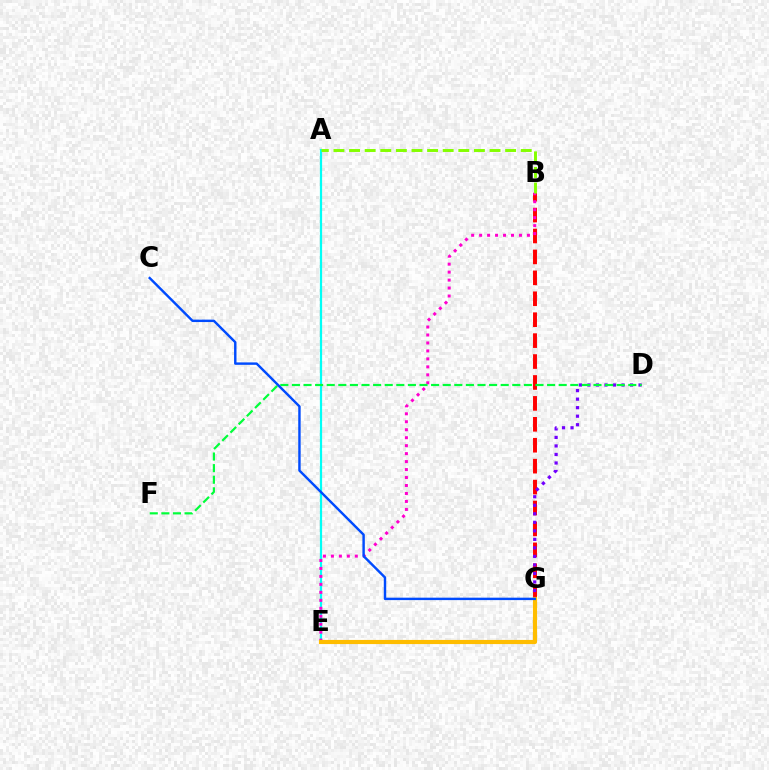{('B', 'G'): [{'color': '#ff0000', 'line_style': 'dashed', 'thickness': 2.84}], ('A', 'E'): [{'color': '#00fff6', 'line_style': 'solid', 'thickness': 1.59}], ('B', 'E'): [{'color': '#ff00cf', 'line_style': 'dotted', 'thickness': 2.17}], ('D', 'G'): [{'color': '#7200ff', 'line_style': 'dotted', 'thickness': 2.32}], ('E', 'G'): [{'color': '#ffbd00', 'line_style': 'solid', 'thickness': 2.98}], ('D', 'F'): [{'color': '#00ff39', 'line_style': 'dashed', 'thickness': 1.58}], ('C', 'G'): [{'color': '#004bff', 'line_style': 'solid', 'thickness': 1.75}], ('A', 'B'): [{'color': '#84ff00', 'line_style': 'dashed', 'thickness': 2.12}]}